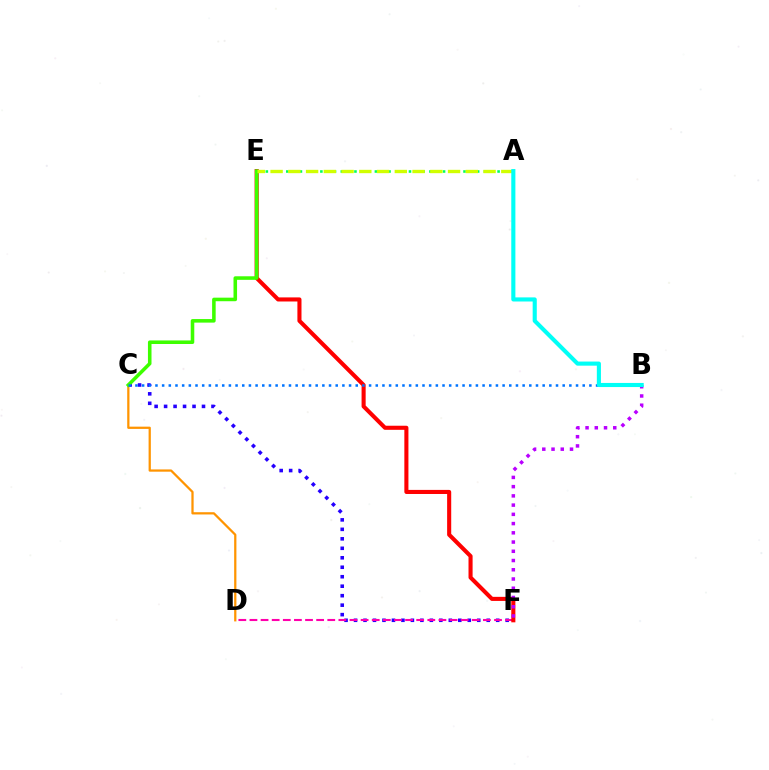{('C', 'F'): [{'color': '#2500ff', 'line_style': 'dotted', 'thickness': 2.57}], ('D', 'F'): [{'color': '#ff00ac', 'line_style': 'dashed', 'thickness': 1.51}], ('E', 'F'): [{'color': '#ff0000', 'line_style': 'solid', 'thickness': 2.94}], ('C', 'D'): [{'color': '#ff9400', 'line_style': 'solid', 'thickness': 1.62}], ('C', 'E'): [{'color': '#3dff00', 'line_style': 'solid', 'thickness': 2.56}], ('B', 'C'): [{'color': '#0074ff', 'line_style': 'dotted', 'thickness': 1.81}], ('A', 'E'): [{'color': '#00ff5c', 'line_style': 'dotted', 'thickness': 1.85}, {'color': '#d1ff00', 'line_style': 'dashed', 'thickness': 2.41}], ('B', 'F'): [{'color': '#b900ff', 'line_style': 'dotted', 'thickness': 2.51}], ('A', 'B'): [{'color': '#00fff6', 'line_style': 'solid', 'thickness': 2.96}]}